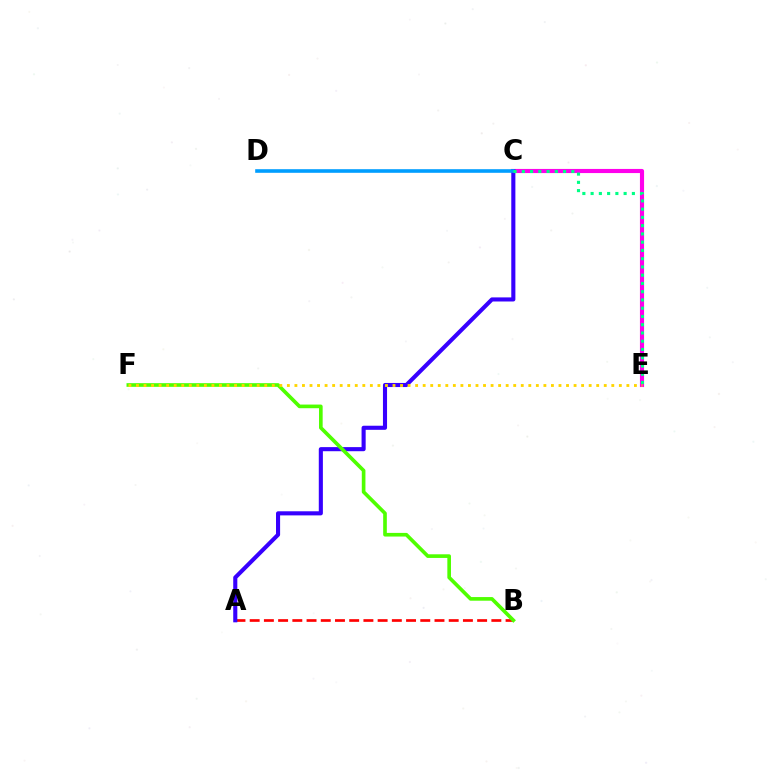{('C', 'E'): [{'color': '#ff00ed', 'line_style': 'solid', 'thickness': 2.97}, {'color': '#00ff86', 'line_style': 'dotted', 'thickness': 2.24}], ('A', 'B'): [{'color': '#ff0000', 'line_style': 'dashed', 'thickness': 1.93}], ('A', 'C'): [{'color': '#3700ff', 'line_style': 'solid', 'thickness': 2.95}], ('B', 'F'): [{'color': '#4fff00', 'line_style': 'solid', 'thickness': 2.63}], ('C', 'D'): [{'color': '#009eff', 'line_style': 'solid', 'thickness': 2.6}], ('E', 'F'): [{'color': '#ffd500', 'line_style': 'dotted', 'thickness': 2.05}]}